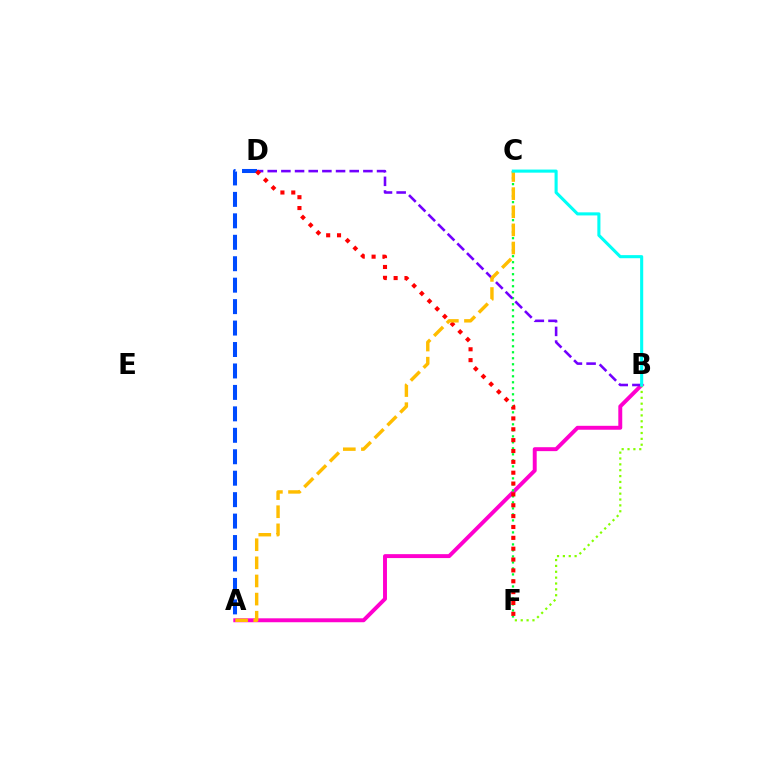{('A', 'B'): [{'color': '#ff00cf', 'line_style': 'solid', 'thickness': 2.83}], ('C', 'F'): [{'color': '#00ff39', 'line_style': 'dotted', 'thickness': 1.63}], ('B', 'F'): [{'color': '#84ff00', 'line_style': 'dotted', 'thickness': 1.59}], ('B', 'D'): [{'color': '#7200ff', 'line_style': 'dashed', 'thickness': 1.86}], ('A', 'D'): [{'color': '#004bff', 'line_style': 'dashed', 'thickness': 2.91}], ('D', 'F'): [{'color': '#ff0000', 'line_style': 'dotted', 'thickness': 2.95}], ('A', 'C'): [{'color': '#ffbd00', 'line_style': 'dashed', 'thickness': 2.46}], ('B', 'C'): [{'color': '#00fff6', 'line_style': 'solid', 'thickness': 2.23}]}